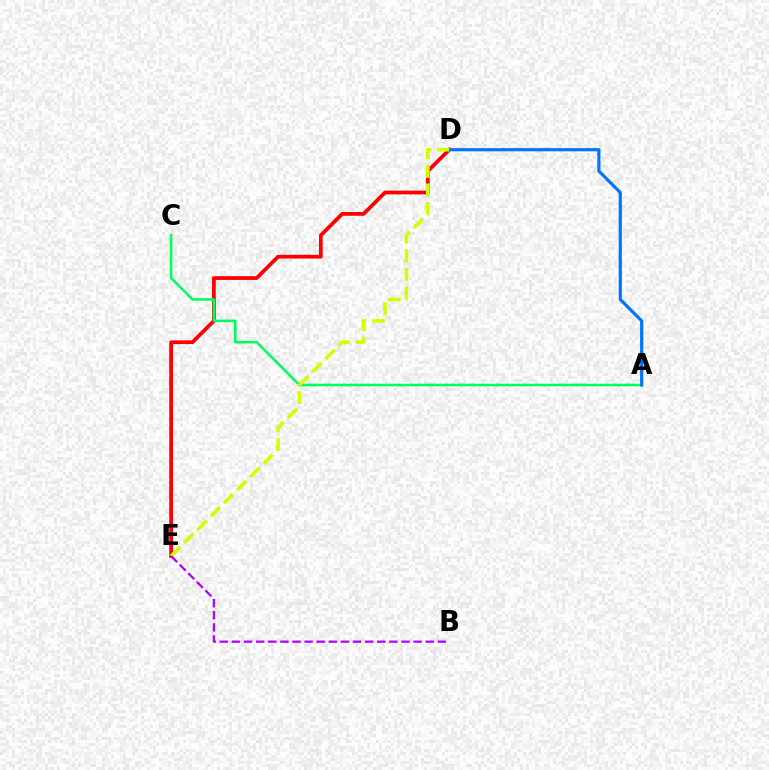{('D', 'E'): [{'color': '#ff0000', 'line_style': 'solid', 'thickness': 2.7}, {'color': '#d1ff00', 'line_style': 'dashed', 'thickness': 2.53}], ('A', 'C'): [{'color': '#00ff5c', 'line_style': 'solid', 'thickness': 1.84}], ('A', 'D'): [{'color': '#0074ff', 'line_style': 'solid', 'thickness': 2.28}], ('B', 'E'): [{'color': '#b900ff', 'line_style': 'dashed', 'thickness': 1.65}]}